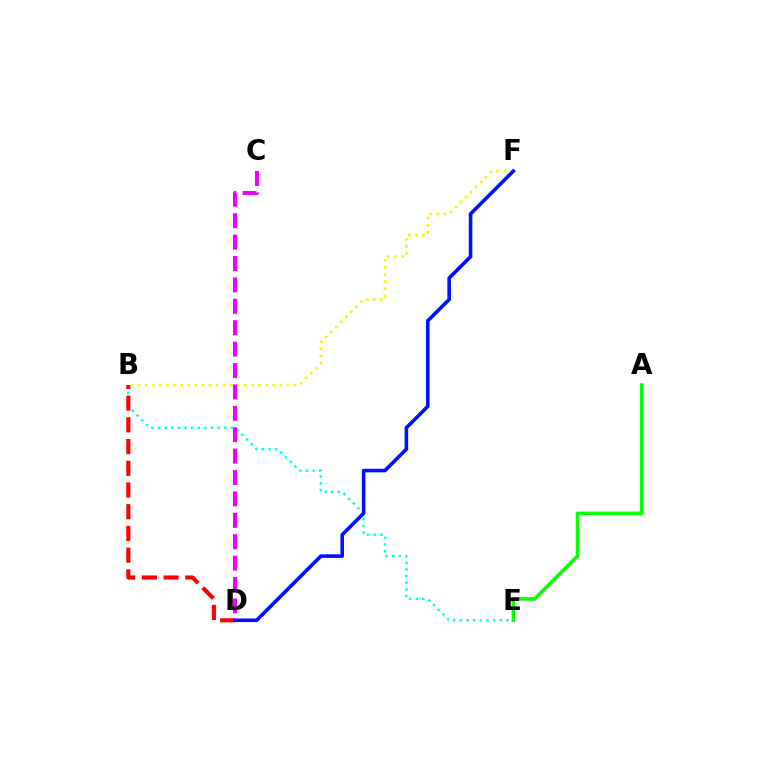{('A', 'E'): [{'color': '#08ff00', 'line_style': 'solid', 'thickness': 2.58}], ('B', 'E'): [{'color': '#00fff6', 'line_style': 'dotted', 'thickness': 1.8}], ('B', 'D'): [{'color': '#ff0000', 'line_style': 'dashed', 'thickness': 2.95}], ('B', 'F'): [{'color': '#fcf500', 'line_style': 'dotted', 'thickness': 1.92}], ('C', 'D'): [{'color': '#ee00ff', 'line_style': 'dashed', 'thickness': 2.91}], ('D', 'F'): [{'color': '#0010ff', 'line_style': 'solid', 'thickness': 2.58}]}